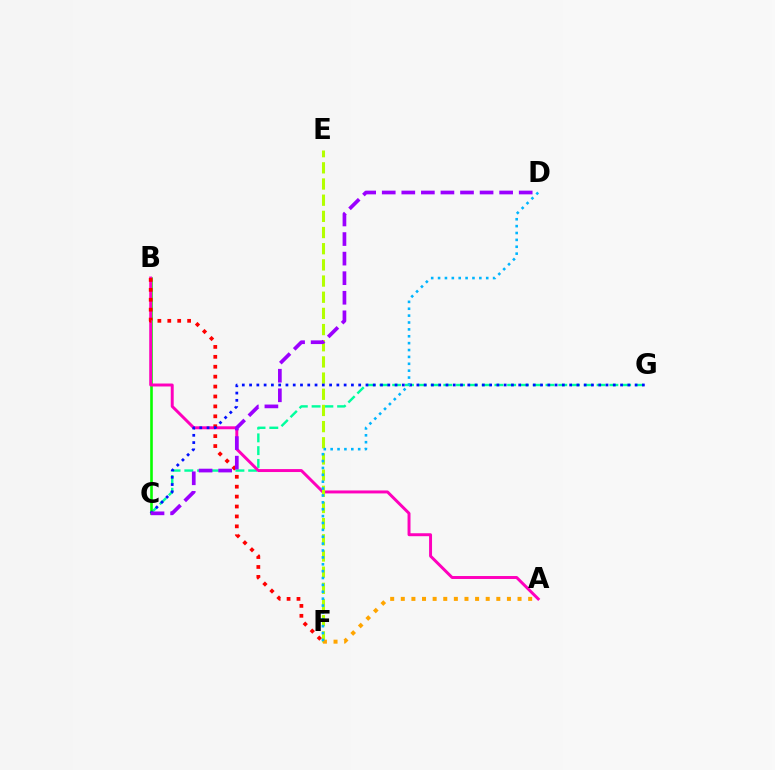{('C', 'G'): [{'color': '#00ff9d', 'line_style': 'dashed', 'thickness': 1.74}, {'color': '#0010ff', 'line_style': 'dotted', 'thickness': 1.98}], ('B', 'C'): [{'color': '#08ff00', 'line_style': 'solid', 'thickness': 1.89}], ('A', 'B'): [{'color': '#ff00bd', 'line_style': 'solid', 'thickness': 2.13}], ('B', 'F'): [{'color': '#ff0000', 'line_style': 'dotted', 'thickness': 2.69}], ('E', 'F'): [{'color': '#b3ff00', 'line_style': 'dashed', 'thickness': 2.2}], ('A', 'F'): [{'color': '#ffa500', 'line_style': 'dotted', 'thickness': 2.88}], ('D', 'F'): [{'color': '#00b5ff', 'line_style': 'dotted', 'thickness': 1.87}], ('C', 'D'): [{'color': '#9b00ff', 'line_style': 'dashed', 'thickness': 2.66}]}